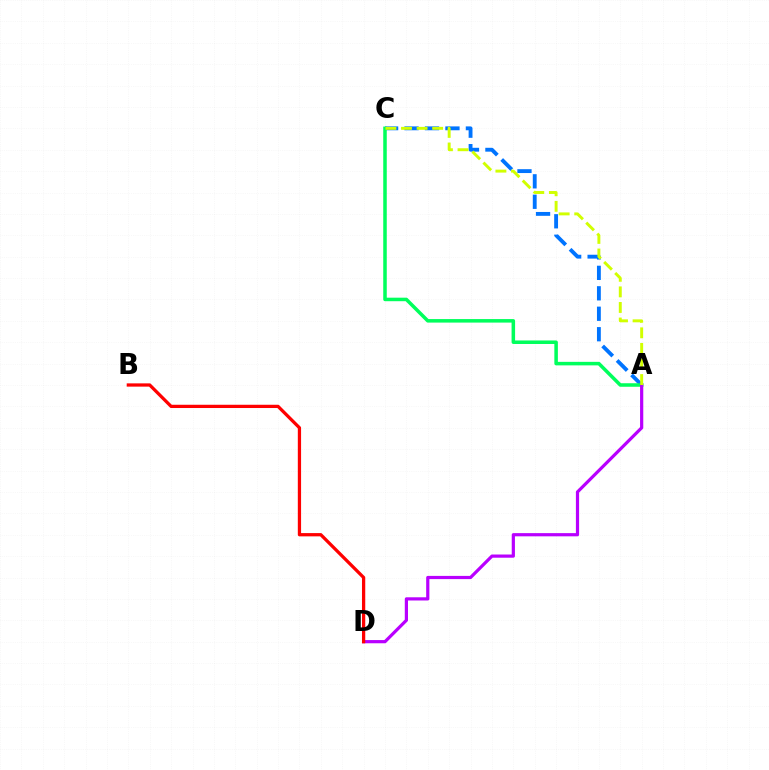{('A', 'C'): [{'color': '#0074ff', 'line_style': 'dashed', 'thickness': 2.78}, {'color': '#00ff5c', 'line_style': 'solid', 'thickness': 2.54}, {'color': '#d1ff00', 'line_style': 'dashed', 'thickness': 2.12}], ('A', 'D'): [{'color': '#b900ff', 'line_style': 'solid', 'thickness': 2.31}], ('B', 'D'): [{'color': '#ff0000', 'line_style': 'solid', 'thickness': 2.35}]}